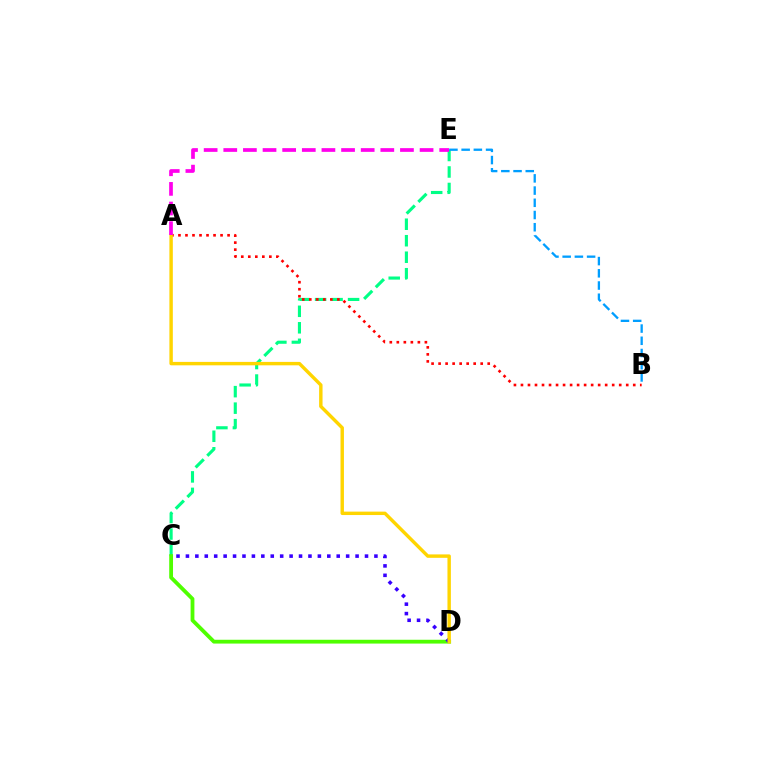{('C', 'E'): [{'color': '#00ff86', 'line_style': 'dashed', 'thickness': 2.24}], ('C', 'D'): [{'color': '#4fff00', 'line_style': 'solid', 'thickness': 2.74}, {'color': '#3700ff', 'line_style': 'dotted', 'thickness': 2.56}], ('A', 'B'): [{'color': '#ff0000', 'line_style': 'dotted', 'thickness': 1.91}], ('A', 'D'): [{'color': '#ffd500', 'line_style': 'solid', 'thickness': 2.46}], ('B', 'E'): [{'color': '#009eff', 'line_style': 'dashed', 'thickness': 1.66}], ('A', 'E'): [{'color': '#ff00ed', 'line_style': 'dashed', 'thickness': 2.67}]}